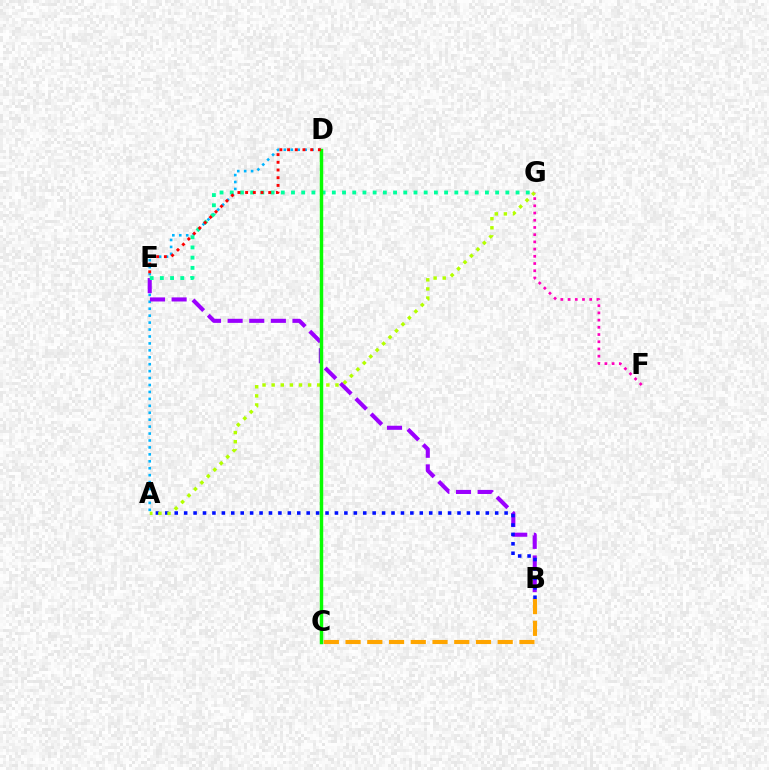{('A', 'D'): [{'color': '#00b5ff', 'line_style': 'dotted', 'thickness': 1.88}], ('B', 'E'): [{'color': '#9b00ff', 'line_style': 'dashed', 'thickness': 2.94}], ('A', 'B'): [{'color': '#0010ff', 'line_style': 'dotted', 'thickness': 2.56}], ('E', 'G'): [{'color': '#00ff9d', 'line_style': 'dotted', 'thickness': 2.77}], ('A', 'G'): [{'color': '#b3ff00', 'line_style': 'dotted', 'thickness': 2.48}], ('C', 'D'): [{'color': '#08ff00', 'line_style': 'solid', 'thickness': 2.47}], ('D', 'E'): [{'color': '#ff0000', 'line_style': 'dotted', 'thickness': 2.09}], ('B', 'C'): [{'color': '#ffa500', 'line_style': 'dashed', 'thickness': 2.95}], ('F', 'G'): [{'color': '#ff00bd', 'line_style': 'dotted', 'thickness': 1.96}]}